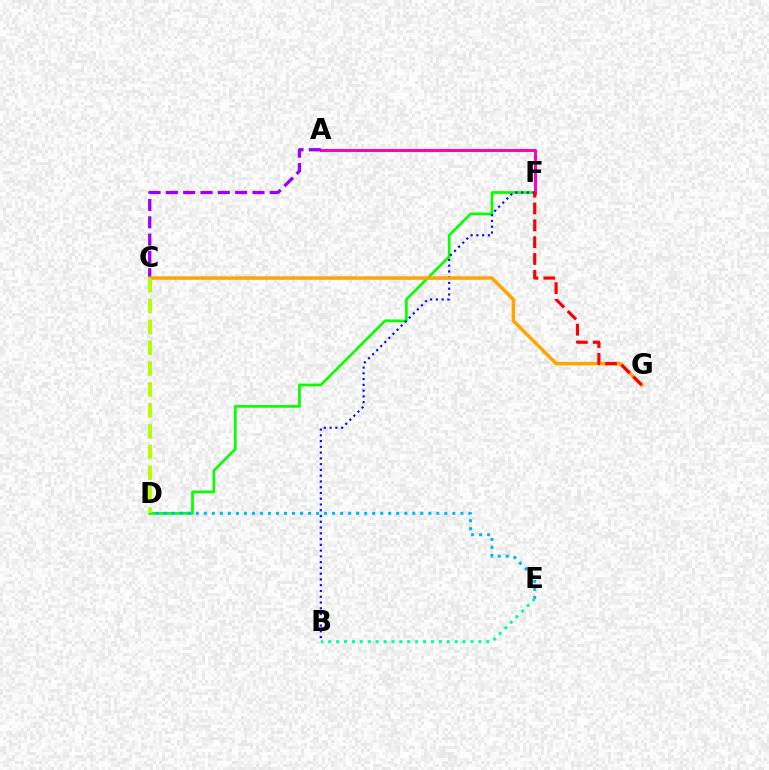{('D', 'F'): [{'color': '#08ff00', 'line_style': 'solid', 'thickness': 1.94}], ('D', 'E'): [{'color': '#00b5ff', 'line_style': 'dotted', 'thickness': 2.18}], ('A', 'F'): [{'color': '#ff00bd', 'line_style': 'solid', 'thickness': 2.16}], ('B', 'F'): [{'color': '#0010ff', 'line_style': 'dotted', 'thickness': 1.57}], ('A', 'C'): [{'color': '#9b00ff', 'line_style': 'dashed', 'thickness': 2.35}], ('B', 'E'): [{'color': '#00ff9d', 'line_style': 'dotted', 'thickness': 2.15}], ('C', 'G'): [{'color': '#ffa500', 'line_style': 'solid', 'thickness': 2.51}], ('F', 'G'): [{'color': '#ff0000', 'line_style': 'dashed', 'thickness': 2.29}], ('C', 'D'): [{'color': '#b3ff00', 'line_style': 'dashed', 'thickness': 2.83}]}